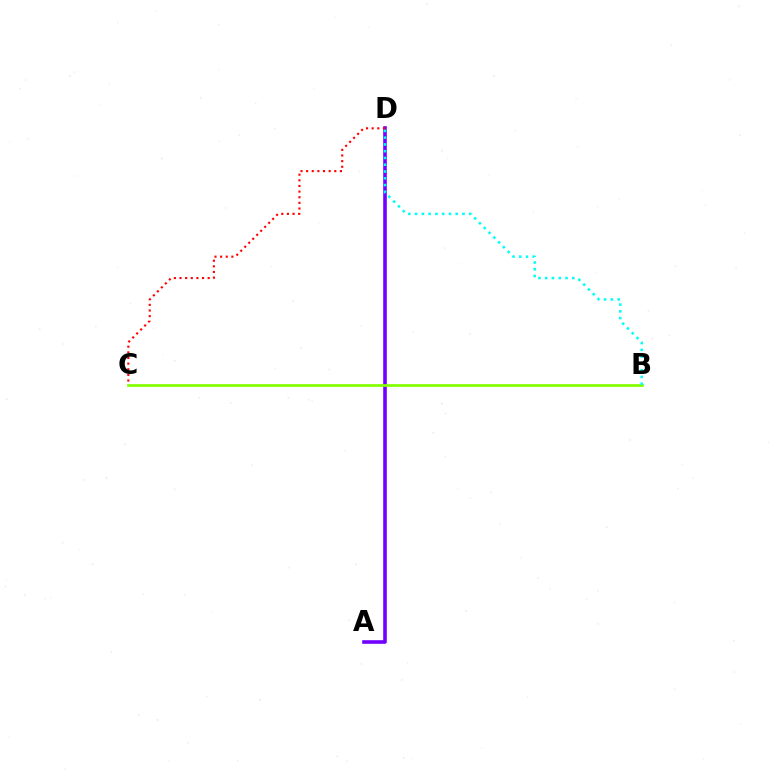{('A', 'D'): [{'color': '#7200ff', 'line_style': 'solid', 'thickness': 2.6}], ('B', 'C'): [{'color': '#84ff00', 'line_style': 'solid', 'thickness': 1.96}], ('C', 'D'): [{'color': '#ff0000', 'line_style': 'dotted', 'thickness': 1.53}], ('B', 'D'): [{'color': '#00fff6', 'line_style': 'dotted', 'thickness': 1.84}]}